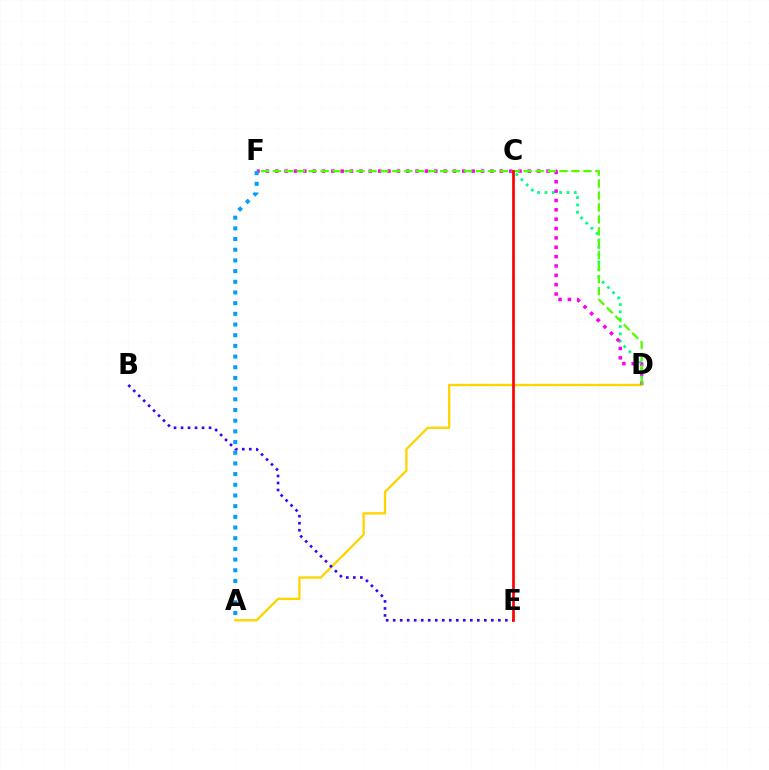{('A', 'D'): [{'color': '#ffd500', 'line_style': 'solid', 'thickness': 1.67}], ('C', 'D'): [{'color': '#00ff86', 'line_style': 'dotted', 'thickness': 1.99}], ('D', 'F'): [{'color': '#ff00ed', 'line_style': 'dotted', 'thickness': 2.54}, {'color': '#4fff00', 'line_style': 'dashed', 'thickness': 1.62}], ('A', 'F'): [{'color': '#009eff', 'line_style': 'dotted', 'thickness': 2.9}], ('B', 'E'): [{'color': '#3700ff', 'line_style': 'dotted', 'thickness': 1.9}], ('C', 'E'): [{'color': '#ff0000', 'line_style': 'solid', 'thickness': 1.94}]}